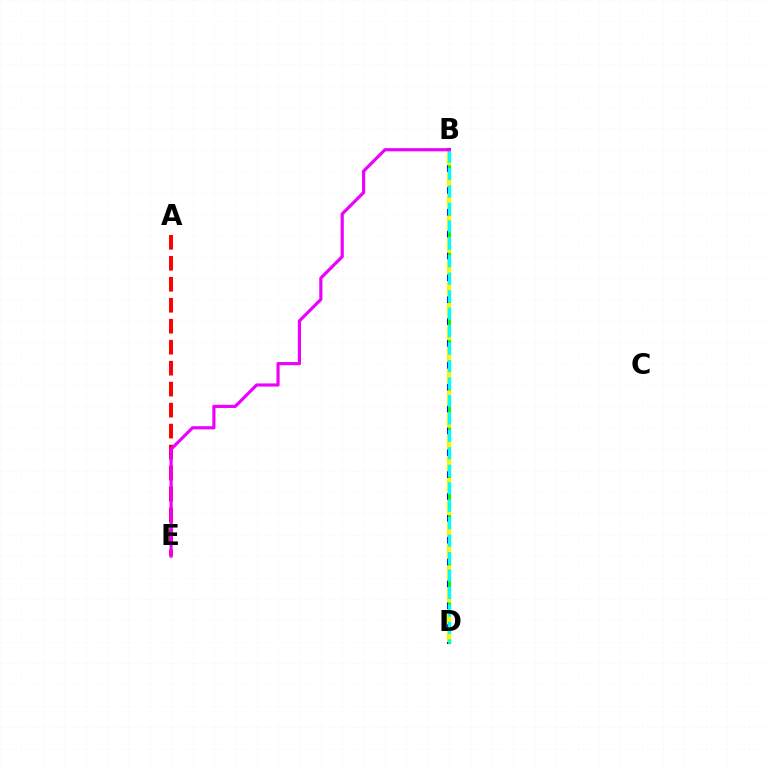{('B', 'D'): [{'color': '#0010ff', 'line_style': 'solid', 'thickness': 2.93}, {'color': '#08ff00', 'line_style': 'solid', 'thickness': 2.15}, {'color': '#fcf500', 'line_style': 'dashed', 'thickness': 2.97}, {'color': '#00fff6', 'line_style': 'dashed', 'thickness': 2.37}], ('A', 'E'): [{'color': '#ff0000', 'line_style': 'dashed', 'thickness': 2.85}], ('B', 'E'): [{'color': '#ee00ff', 'line_style': 'solid', 'thickness': 2.28}]}